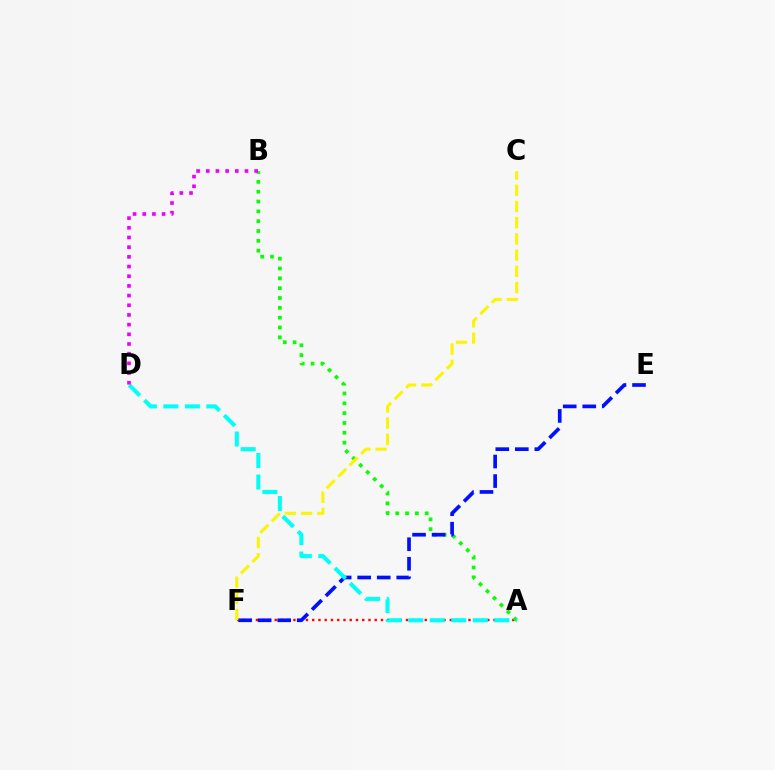{('A', 'F'): [{'color': '#ff0000', 'line_style': 'dotted', 'thickness': 1.7}], ('A', 'B'): [{'color': '#08ff00', 'line_style': 'dotted', 'thickness': 2.67}], ('E', 'F'): [{'color': '#0010ff', 'line_style': 'dashed', 'thickness': 2.65}], ('A', 'D'): [{'color': '#00fff6', 'line_style': 'dashed', 'thickness': 2.92}], ('B', 'D'): [{'color': '#ee00ff', 'line_style': 'dotted', 'thickness': 2.63}], ('C', 'F'): [{'color': '#fcf500', 'line_style': 'dashed', 'thickness': 2.2}]}